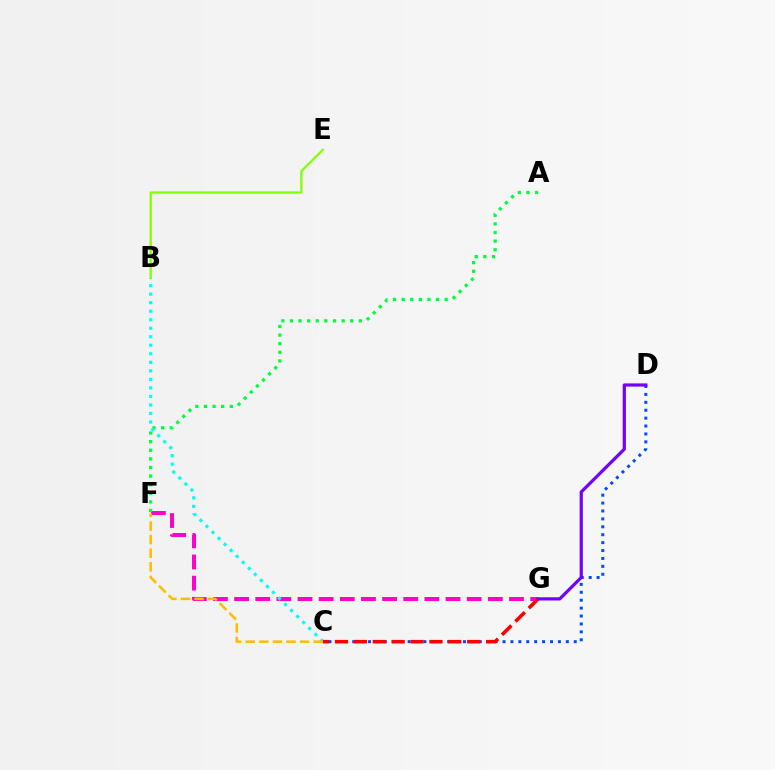{('B', 'E'): [{'color': '#84ff00', 'line_style': 'solid', 'thickness': 1.63}], ('F', 'G'): [{'color': '#ff00cf', 'line_style': 'dashed', 'thickness': 2.87}], ('A', 'F'): [{'color': '#00ff39', 'line_style': 'dotted', 'thickness': 2.34}], ('C', 'D'): [{'color': '#004bff', 'line_style': 'dotted', 'thickness': 2.15}], ('B', 'C'): [{'color': '#00fff6', 'line_style': 'dotted', 'thickness': 2.32}], ('C', 'G'): [{'color': '#ff0000', 'line_style': 'dashed', 'thickness': 2.57}], ('D', 'G'): [{'color': '#7200ff', 'line_style': 'solid', 'thickness': 2.31}], ('C', 'F'): [{'color': '#ffbd00', 'line_style': 'dashed', 'thickness': 1.84}]}